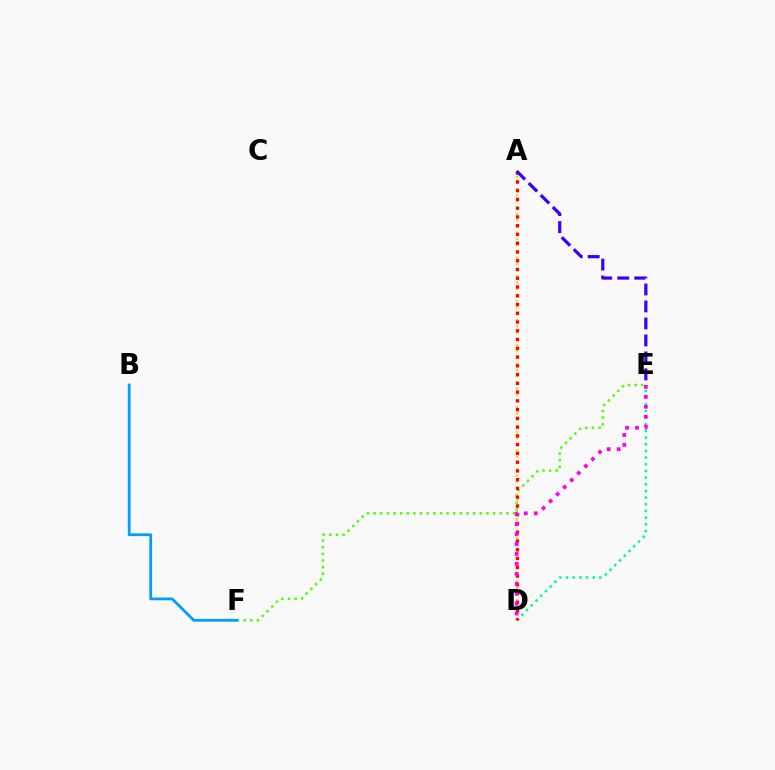{('E', 'F'): [{'color': '#4fff00', 'line_style': 'dotted', 'thickness': 1.8}], ('D', 'E'): [{'color': '#00ff86', 'line_style': 'dotted', 'thickness': 1.81}, {'color': '#ff00ed', 'line_style': 'dotted', 'thickness': 2.7}], ('A', 'D'): [{'color': '#ffd500', 'line_style': 'dotted', 'thickness': 1.69}, {'color': '#ff0000', 'line_style': 'dotted', 'thickness': 2.38}], ('A', 'E'): [{'color': '#3700ff', 'line_style': 'dashed', 'thickness': 2.31}], ('B', 'F'): [{'color': '#009eff', 'line_style': 'solid', 'thickness': 2.01}]}